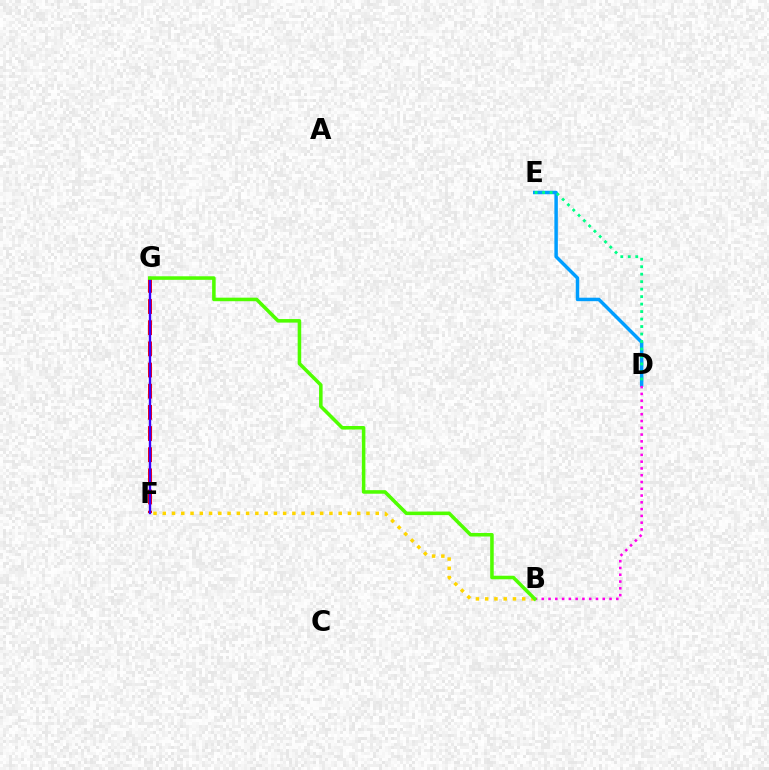{('D', 'E'): [{'color': '#009eff', 'line_style': 'solid', 'thickness': 2.5}, {'color': '#00ff86', 'line_style': 'dotted', 'thickness': 2.03}], ('B', 'D'): [{'color': '#ff00ed', 'line_style': 'dotted', 'thickness': 1.84}], ('B', 'F'): [{'color': '#ffd500', 'line_style': 'dotted', 'thickness': 2.52}], ('F', 'G'): [{'color': '#ff0000', 'line_style': 'dashed', 'thickness': 2.87}, {'color': '#3700ff', 'line_style': 'solid', 'thickness': 1.71}], ('B', 'G'): [{'color': '#4fff00', 'line_style': 'solid', 'thickness': 2.55}]}